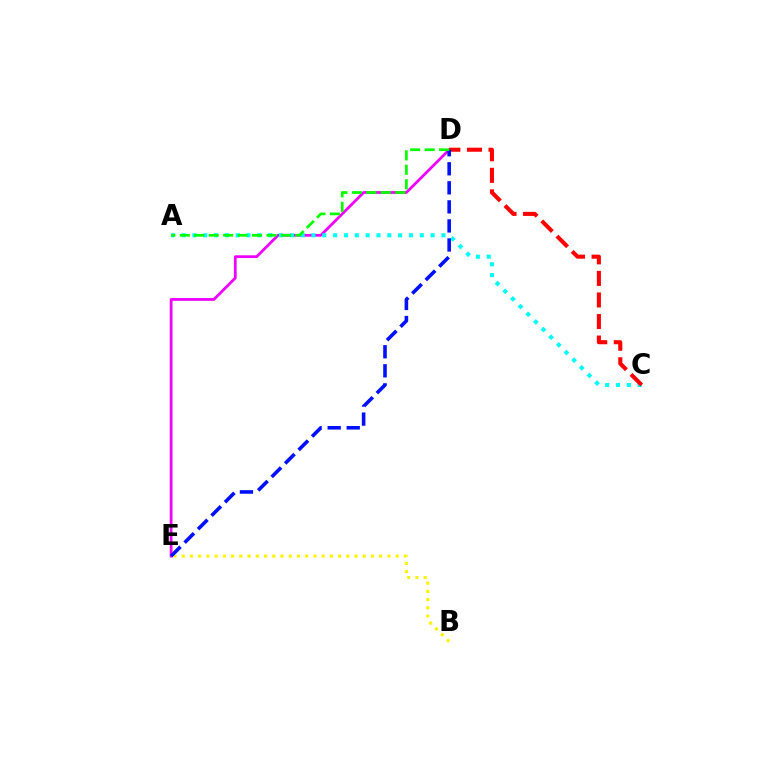{('D', 'E'): [{'color': '#ee00ff', 'line_style': 'solid', 'thickness': 1.99}, {'color': '#0010ff', 'line_style': 'dashed', 'thickness': 2.59}], ('A', 'C'): [{'color': '#00fff6', 'line_style': 'dotted', 'thickness': 2.94}], ('C', 'D'): [{'color': '#ff0000', 'line_style': 'dashed', 'thickness': 2.93}], ('B', 'E'): [{'color': '#fcf500', 'line_style': 'dotted', 'thickness': 2.24}], ('A', 'D'): [{'color': '#08ff00', 'line_style': 'dashed', 'thickness': 1.96}]}